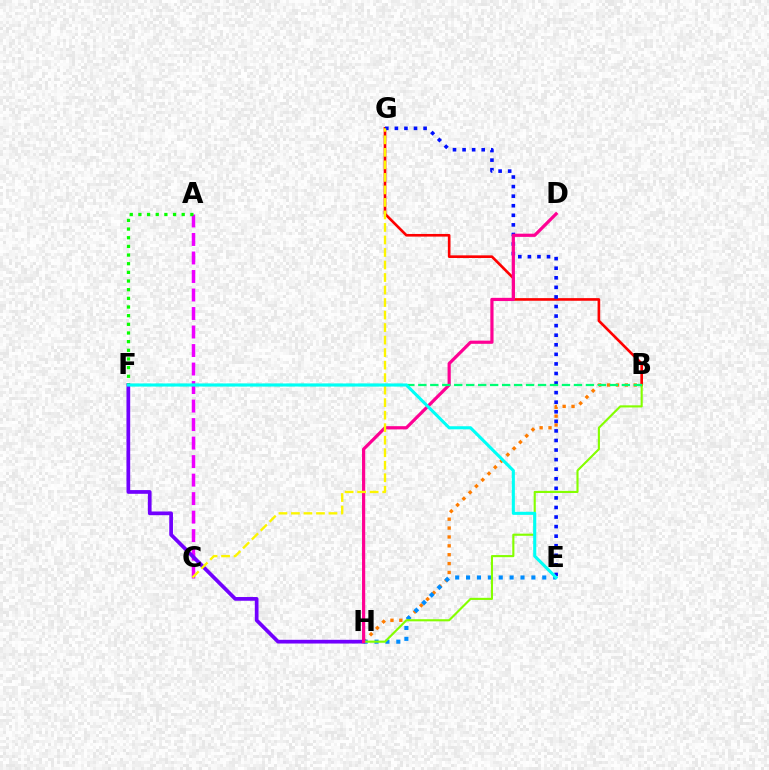{('B', 'H'): [{'color': '#ff7c00', 'line_style': 'dotted', 'thickness': 2.41}, {'color': '#84ff00', 'line_style': 'solid', 'thickness': 1.53}], ('A', 'C'): [{'color': '#ee00ff', 'line_style': 'dashed', 'thickness': 2.51}], ('F', 'H'): [{'color': '#7200ff', 'line_style': 'solid', 'thickness': 2.68}], ('B', 'G'): [{'color': '#ff0000', 'line_style': 'solid', 'thickness': 1.9}], ('E', 'H'): [{'color': '#008cff', 'line_style': 'dotted', 'thickness': 2.96}], ('E', 'G'): [{'color': '#0010ff', 'line_style': 'dotted', 'thickness': 2.6}], ('D', 'H'): [{'color': '#ff0094', 'line_style': 'solid', 'thickness': 2.3}], ('B', 'F'): [{'color': '#00ff74', 'line_style': 'dashed', 'thickness': 1.63}], ('C', 'G'): [{'color': '#fcf500', 'line_style': 'dashed', 'thickness': 1.7}], ('A', 'F'): [{'color': '#08ff00', 'line_style': 'dotted', 'thickness': 2.35}], ('E', 'F'): [{'color': '#00fff6', 'line_style': 'solid', 'thickness': 2.22}]}